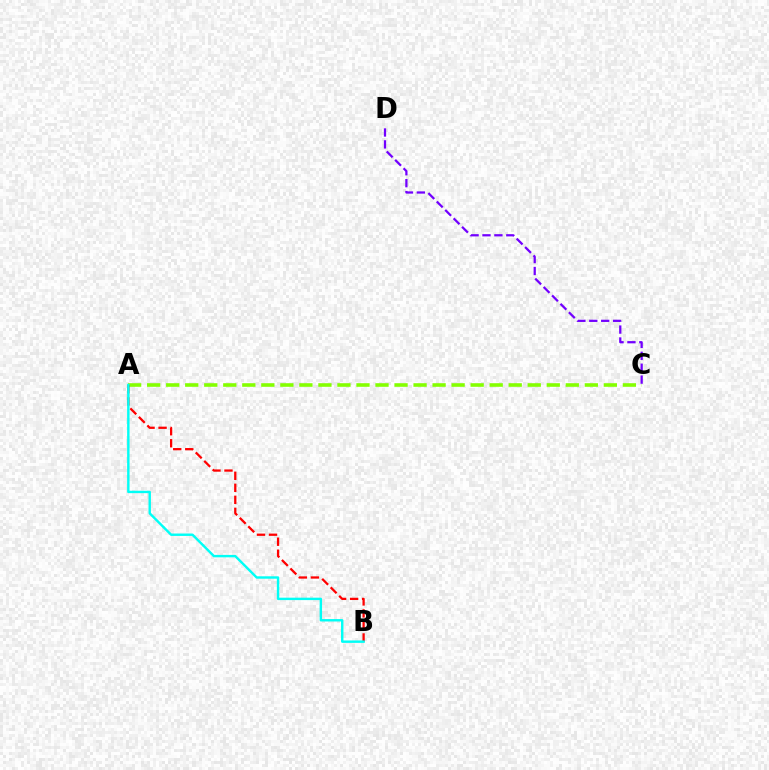{('A', 'C'): [{'color': '#84ff00', 'line_style': 'dashed', 'thickness': 2.59}], ('A', 'B'): [{'color': '#ff0000', 'line_style': 'dashed', 'thickness': 1.63}, {'color': '#00fff6', 'line_style': 'solid', 'thickness': 1.74}], ('C', 'D'): [{'color': '#7200ff', 'line_style': 'dashed', 'thickness': 1.62}]}